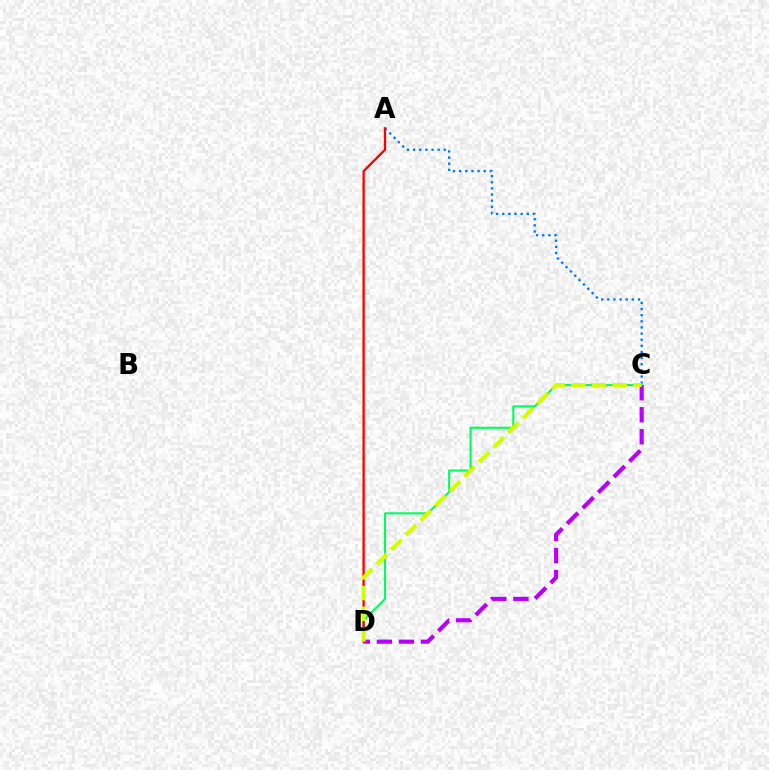{('A', 'C'): [{'color': '#0074ff', 'line_style': 'dotted', 'thickness': 1.67}], ('C', 'D'): [{'color': '#00ff5c', 'line_style': 'solid', 'thickness': 1.51}, {'color': '#b900ff', 'line_style': 'dashed', 'thickness': 2.99}, {'color': '#d1ff00', 'line_style': 'dashed', 'thickness': 2.81}], ('A', 'D'): [{'color': '#ff0000', 'line_style': 'solid', 'thickness': 1.67}]}